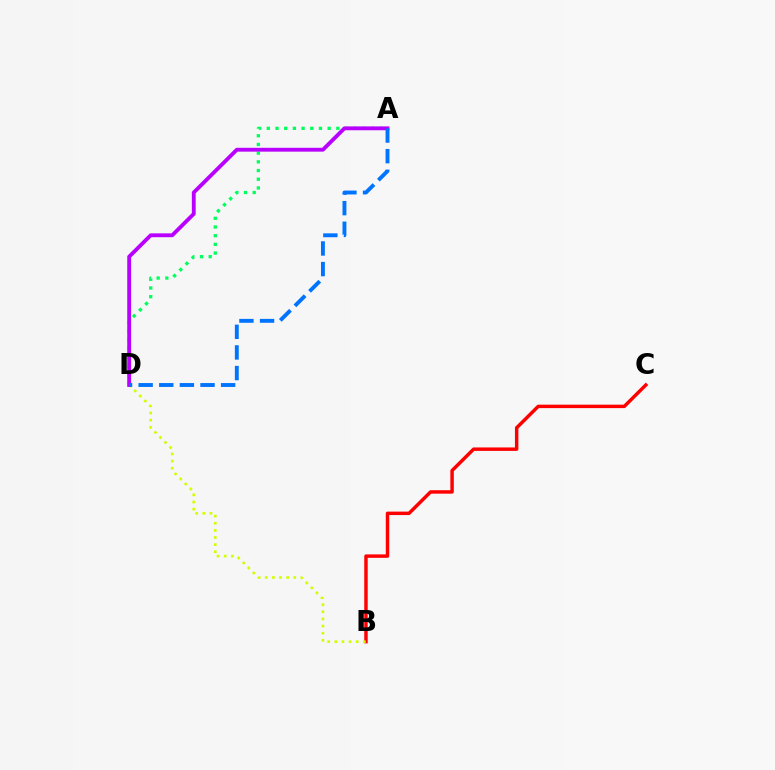{('A', 'D'): [{'color': '#00ff5c', 'line_style': 'dotted', 'thickness': 2.36}, {'color': '#b900ff', 'line_style': 'solid', 'thickness': 2.77}, {'color': '#0074ff', 'line_style': 'dashed', 'thickness': 2.8}], ('B', 'C'): [{'color': '#ff0000', 'line_style': 'solid', 'thickness': 2.48}], ('B', 'D'): [{'color': '#d1ff00', 'line_style': 'dotted', 'thickness': 1.94}]}